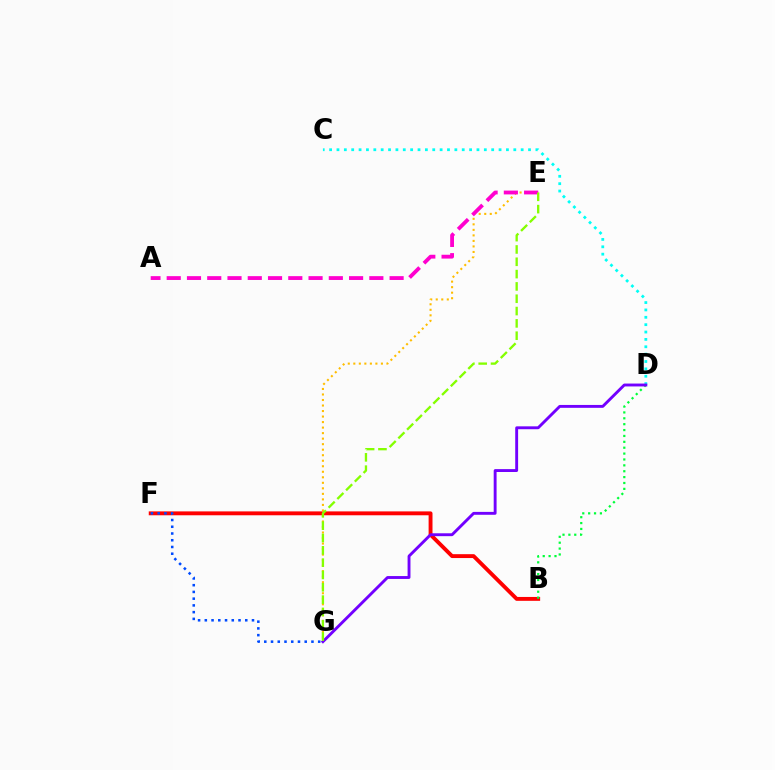{('C', 'D'): [{'color': '#00fff6', 'line_style': 'dotted', 'thickness': 2.0}], ('B', 'F'): [{'color': '#ff0000', 'line_style': 'solid', 'thickness': 2.79}], ('E', 'G'): [{'color': '#ffbd00', 'line_style': 'dotted', 'thickness': 1.5}, {'color': '#84ff00', 'line_style': 'dashed', 'thickness': 1.67}], ('B', 'D'): [{'color': '#00ff39', 'line_style': 'dotted', 'thickness': 1.6}], ('A', 'E'): [{'color': '#ff00cf', 'line_style': 'dashed', 'thickness': 2.75}], ('F', 'G'): [{'color': '#004bff', 'line_style': 'dotted', 'thickness': 1.83}], ('D', 'G'): [{'color': '#7200ff', 'line_style': 'solid', 'thickness': 2.08}]}